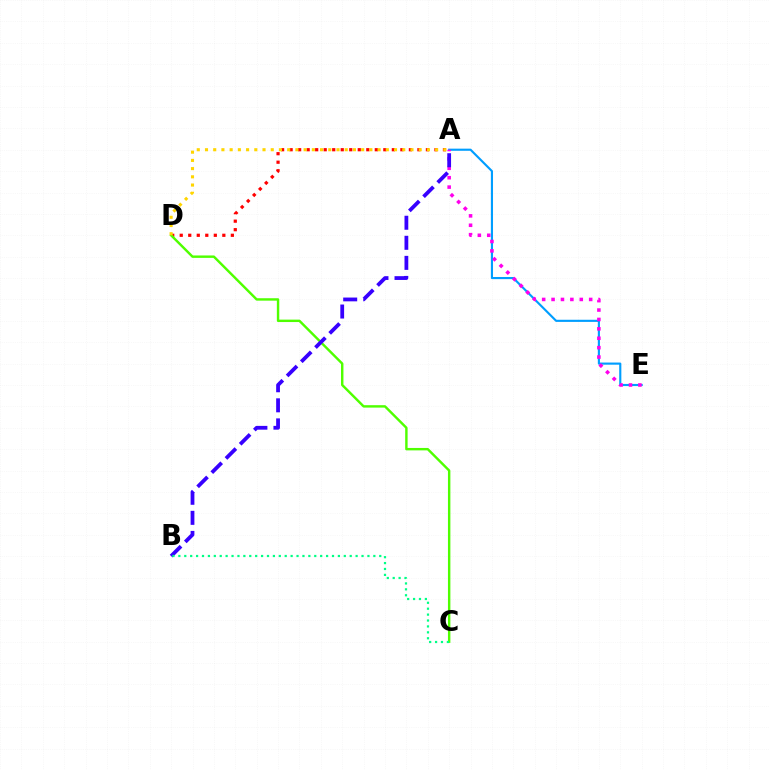{('A', 'E'): [{'color': '#009eff', 'line_style': 'solid', 'thickness': 1.54}, {'color': '#ff00ed', 'line_style': 'dotted', 'thickness': 2.55}], ('A', 'D'): [{'color': '#ff0000', 'line_style': 'dotted', 'thickness': 2.31}, {'color': '#ffd500', 'line_style': 'dotted', 'thickness': 2.23}], ('C', 'D'): [{'color': '#4fff00', 'line_style': 'solid', 'thickness': 1.75}], ('A', 'B'): [{'color': '#3700ff', 'line_style': 'dashed', 'thickness': 2.73}], ('B', 'C'): [{'color': '#00ff86', 'line_style': 'dotted', 'thickness': 1.61}]}